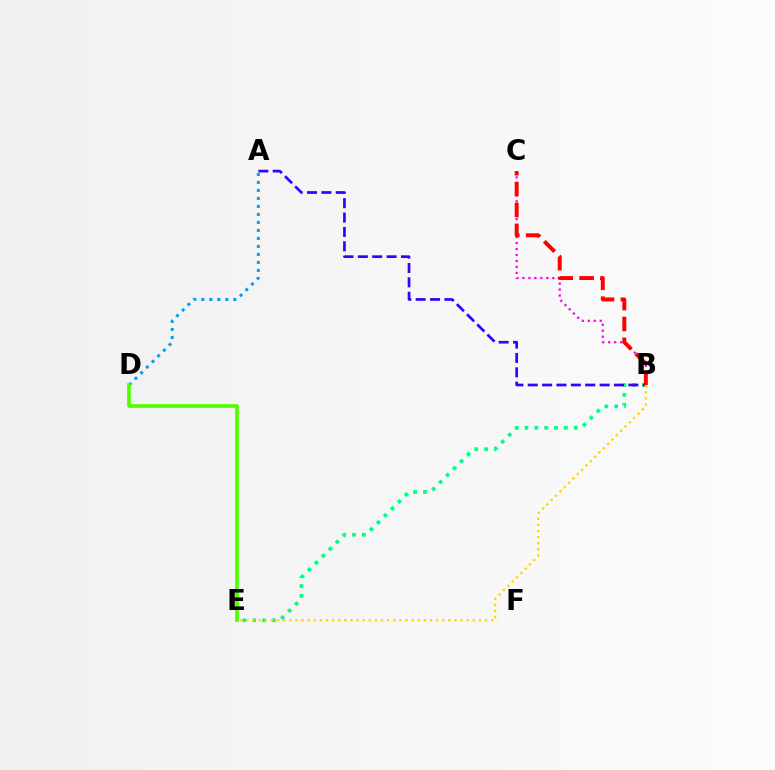{('B', 'C'): [{'color': '#ff00ed', 'line_style': 'dotted', 'thickness': 1.62}, {'color': '#ff0000', 'line_style': 'dashed', 'thickness': 2.84}], ('A', 'D'): [{'color': '#009eff', 'line_style': 'dotted', 'thickness': 2.17}], ('D', 'E'): [{'color': '#4fff00', 'line_style': 'solid', 'thickness': 2.65}], ('B', 'E'): [{'color': '#00ff86', 'line_style': 'dotted', 'thickness': 2.67}, {'color': '#ffd500', 'line_style': 'dotted', 'thickness': 1.66}], ('A', 'B'): [{'color': '#3700ff', 'line_style': 'dashed', 'thickness': 1.95}]}